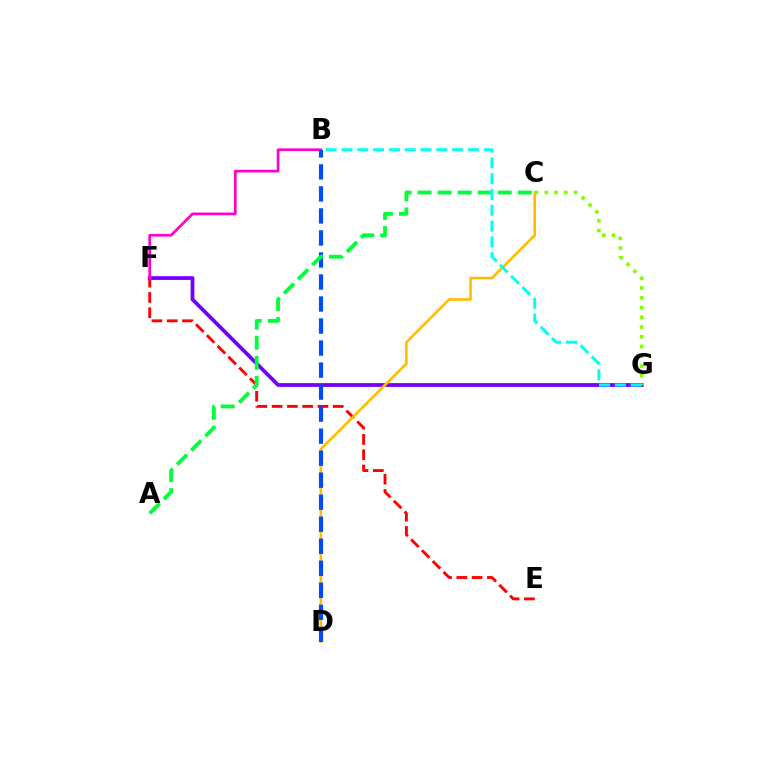{('E', 'F'): [{'color': '#ff0000', 'line_style': 'dashed', 'thickness': 2.08}], ('F', 'G'): [{'color': '#7200ff', 'line_style': 'solid', 'thickness': 2.71}], ('B', 'F'): [{'color': '#ff00cf', 'line_style': 'solid', 'thickness': 1.93}], ('C', 'D'): [{'color': '#ffbd00', 'line_style': 'solid', 'thickness': 1.87}], ('C', 'G'): [{'color': '#84ff00', 'line_style': 'dotted', 'thickness': 2.65}], ('B', 'D'): [{'color': '#004bff', 'line_style': 'dashed', 'thickness': 2.99}], ('A', 'C'): [{'color': '#00ff39', 'line_style': 'dashed', 'thickness': 2.72}], ('B', 'G'): [{'color': '#00fff6', 'line_style': 'dashed', 'thickness': 2.15}]}